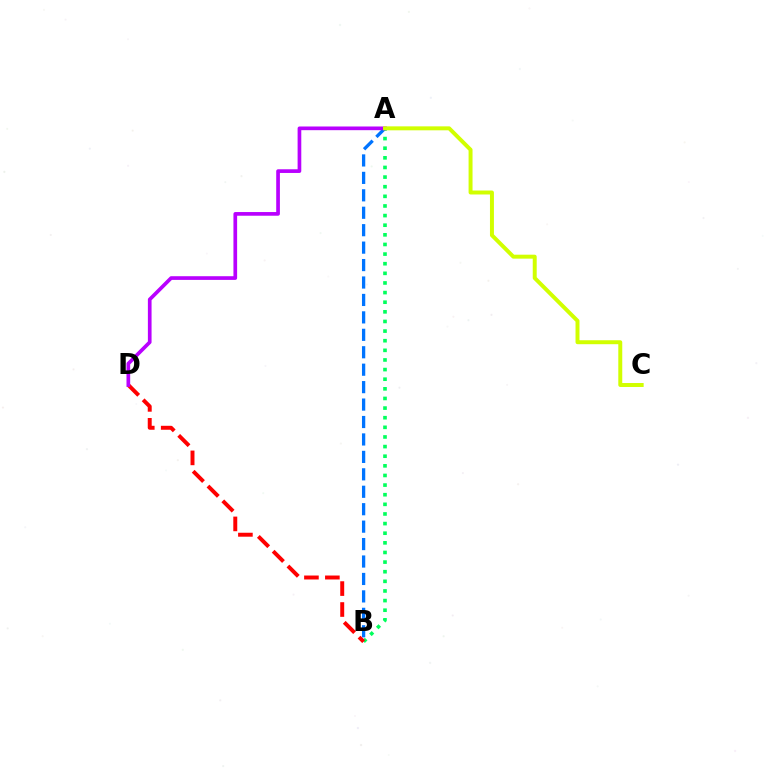{('A', 'B'): [{'color': '#00ff5c', 'line_style': 'dotted', 'thickness': 2.62}, {'color': '#0074ff', 'line_style': 'dashed', 'thickness': 2.37}], ('B', 'D'): [{'color': '#ff0000', 'line_style': 'dashed', 'thickness': 2.84}], ('A', 'D'): [{'color': '#b900ff', 'line_style': 'solid', 'thickness': 2.65}], ('A', 'C'): [{'color': '#d1ff00', 'line_style': 'solid', 'thickness': 2.85}]}